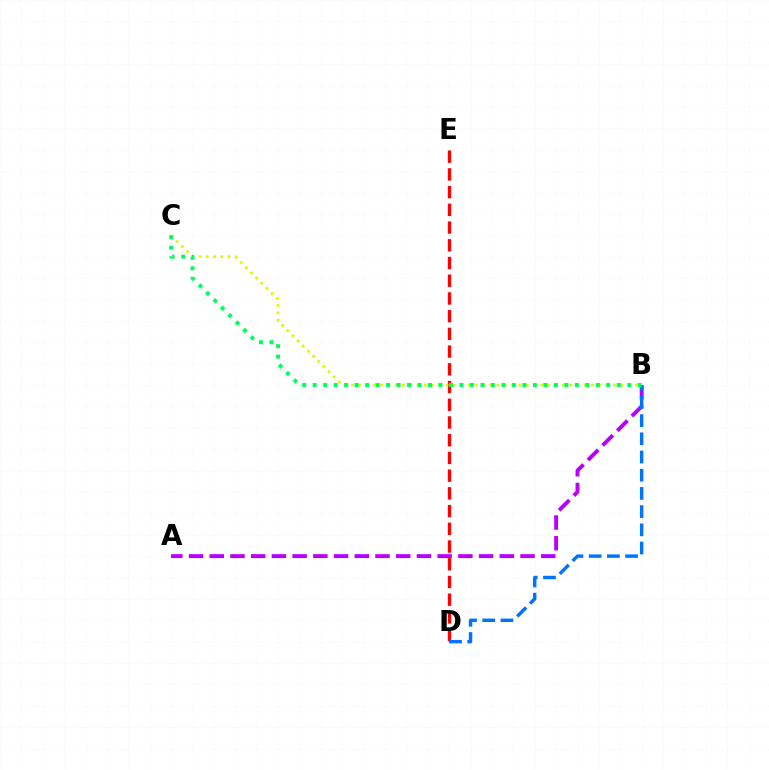{('A', 'B'): [{'color': '#b900ff', 'line_style': 'dashed', 'thickness': 2.81}], ('D', 'E'): [{'color': '#ff0000', 'line_style': 'dashed', 'thickness': 2.41}], ('B', 'C'): [{'color': '#d1ff00', 'line_style': 'dotted', 'thickness': 1.98}, {'color': '#00ff5c', 'line_style': 'dotted', 'thickness': 2.85}], ('B', 'D'): [{'color': '#0074ff', 'line_style': 'dashed', 'thickness': 2.47}]}